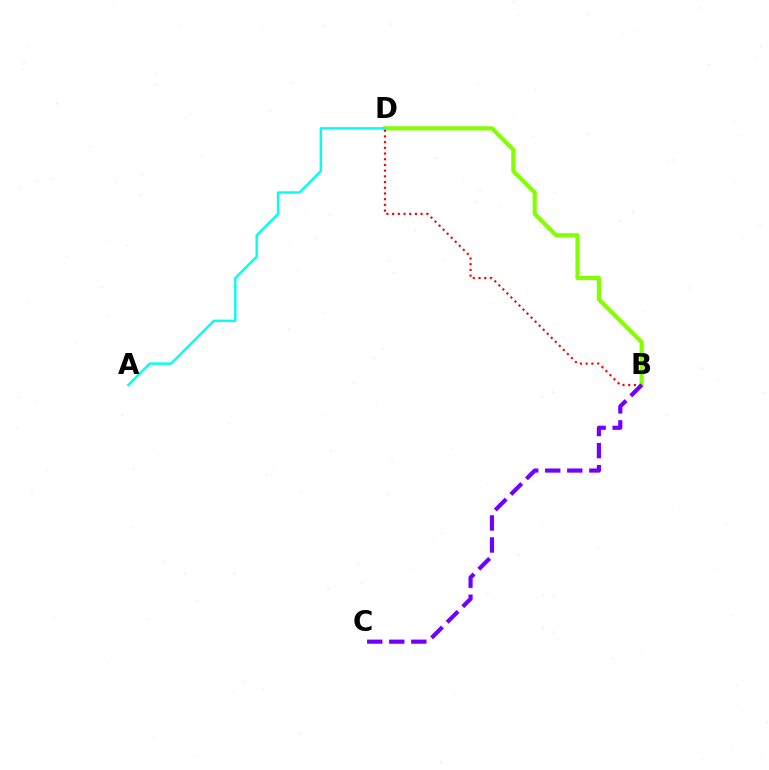{('B', 'D'): [{'color': '#84ff00', 'line_style': 'solid', 'thickness': 3.0}, {'color': '#ff0000', 'line_style': 'dotted', 'thickness': 1.55}], ('A', 'D'): [{'color': '#00fff6', 'line_style': 'solid', 'thickness': 1.75}], ('B', 'C'): [{'color': '#7200ff', 'line_style': 'dashed', 'thickness': 2.99}]}